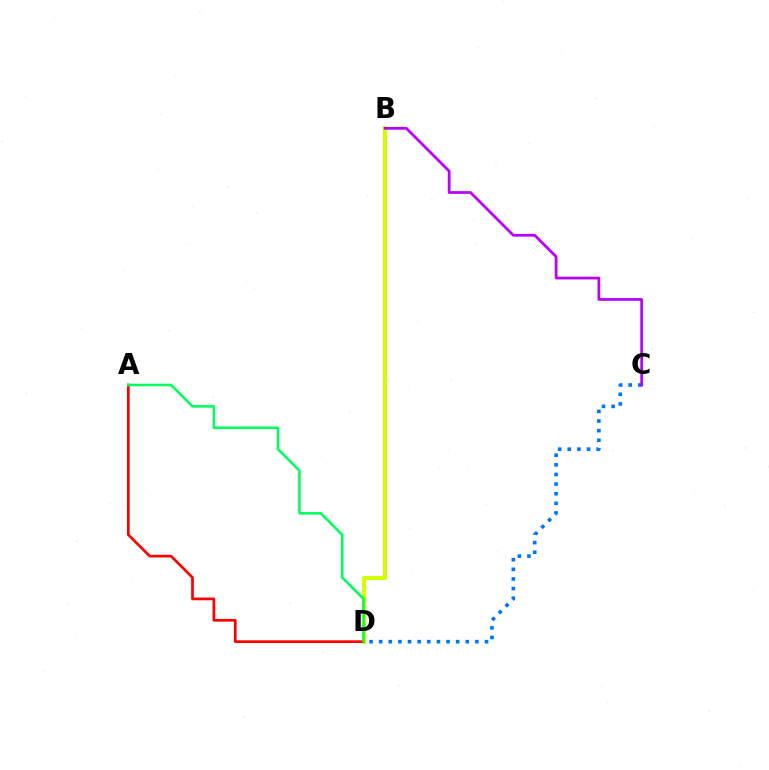{('B', 'D'): [{'color': '#d1ff00', 'line_style': 'solid', 'thickness': 2.95}], ('C', 'D'): [{'color': '#0074ff', 'line_style': 'dotted', 'thickness': 2.61}], ('B', 'C'): [{'color': '#b900ff', 'line_style': 'solid', 'thickness': 1.98}], ('A', 'D'): [{'color': '#ff0000', 'line_style': 'solid', 'thickness': 1.95}, {'color': '#00ff5c', 'line_style': 'solid', 'thickness': 1.85}]}